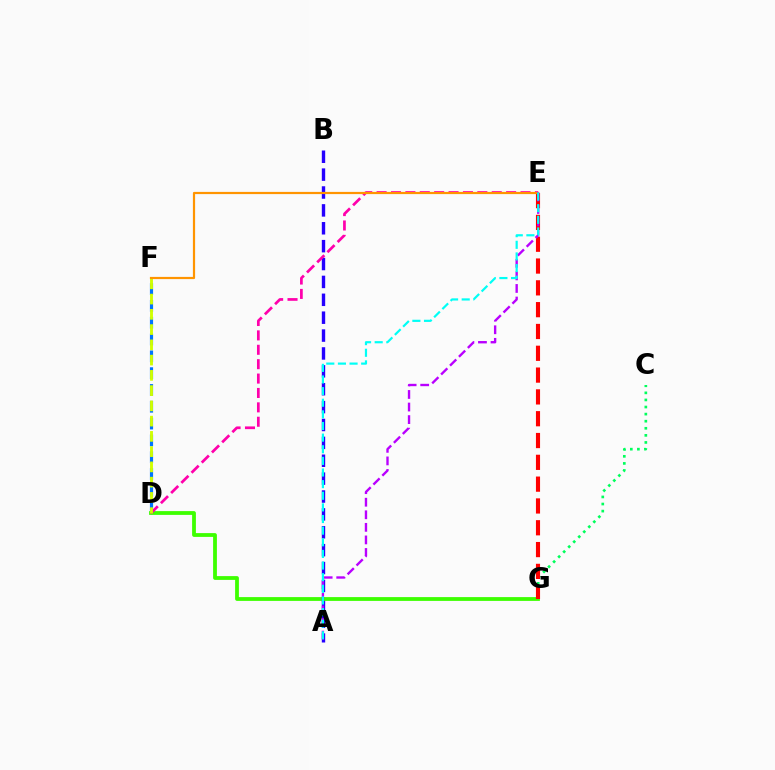{('D', 'F'): [{'color': '#0074ff', 'line_style': 'dashed', 'thickness': 2.28}, {'color': '#d1ff00', 'line_style': 'dashed', 'thickness': 2.07}], ('A', 'B'): [{'color': '#2500ff', 'line_style': 'dashed', 'thickness': 2.43}], ('C', 'G'): [{'color': '#00ff5c', 'line_style': 'dotted', 'thickness': 1.92}], ('D', 'G'): [{'color': '#3dff00', 'line_style': 'solid', 'thickness': 2.73}], ('D', 'E'): [{'color': '#ff00ac', 'line_style': 'dashed', 'thickness': 1.96}], ('E', 'G'): [{'color': '#ff0000', 'line_style': 'dashed', 'thickness': 2.96}], ('E', 'F'): [{'color': '#ff9400', 'line_style': 'solid', 'thickness': 1.59}], ('A', 'E'): [{'color': '#b900ff', 'line_style': 'dashed', 'thickness': 1.71}, {'color': '#00fff6', 'line_style': 'dashed', 'thickness': 1.58}]}